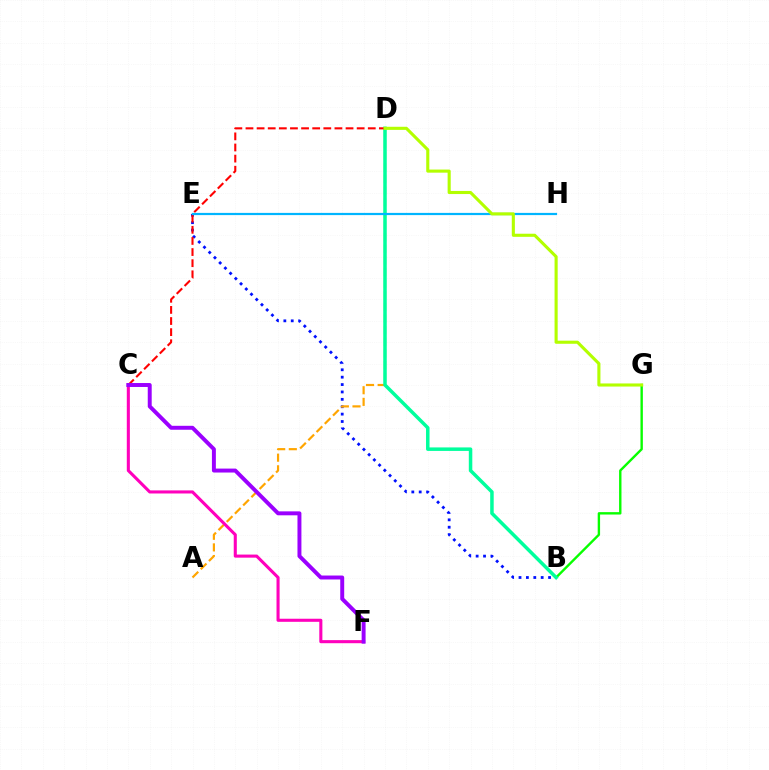{('B', 'E'): [{'color': '#0010ff', 'line_style': 'dotted', 'thickness': 2.01}], ('A', 'D'): [{'color': '#ffa500', 'line_style': 'dashed', 'thickness': 1.58}], ('C', 'F'): [{'color': '#ff00bd', 'line_style': 'solid', 'thickness': 2.22}, {'color': '#9b00ff', 'line_style': 'solid', 'thickness': 2.84}], ('B', 'G'): [{'color': '#08ff00', 'line_style': 'solid', 'thickness': 1.72}], ('B', 'D'): [{'color': '#00ff9d', 'line_style': 'solid', 'thickness': 2.52}], ('C', 'D'): [{'color': '#ff0000', 'line_style': 'dashed', 'thickness': 1.51}], ('E', 'H'): [{'color': '#00b5ff', 'line_style': 'solid', 'thickness': 1.59}], ('D', 'G'): [{'color': '#b3ff00', 'line_style': 'solid', 'thickness': 2.23}]}